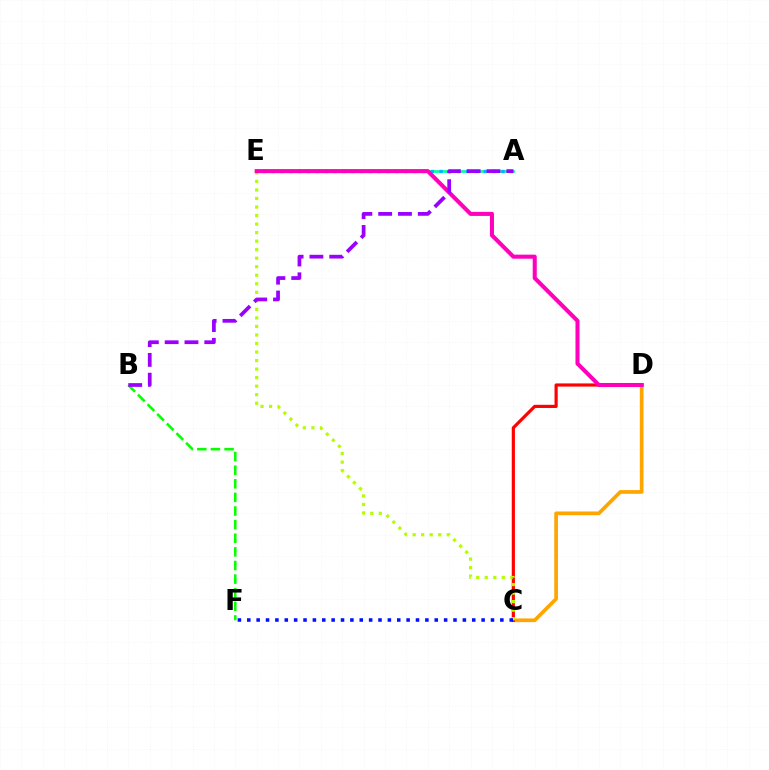{('C', 'D'): [{'color': '#ffa500', 'line_style': 'solid', 'thickness': 2.66}, {'color': '#ff0000', 'line_style': 'solid', 'thickness': 2.28}], ('A', 'E'): [{'color': '#00ff9d', 'line_style': 'solid', 'thickness': 1.95}, {'color': '#00b5ff', 'line_style': 'dotted', 'thickness': 2.4}], ('C', 'E'): [{'color': '#b3ff00', 'line_style': 'dotted', 'thickness': 2.32}], ('C', 'F'): [{'color': '#0010ff', 'line_style': 'dotted', 'thickness': 2.55}], ('D', 'E'): [{'color': '#ff00bd', 'line_style': 'solid', 'thickness': 2.92}], ('B', 'F'): [{'color': '#08ff00', 'line_style': 'dashed', 'thickness': 1.85}], ('A', 'B'): [{'color': '#9b00ff', 'line_style': 'dashed', 'thickness': 2.69}]}